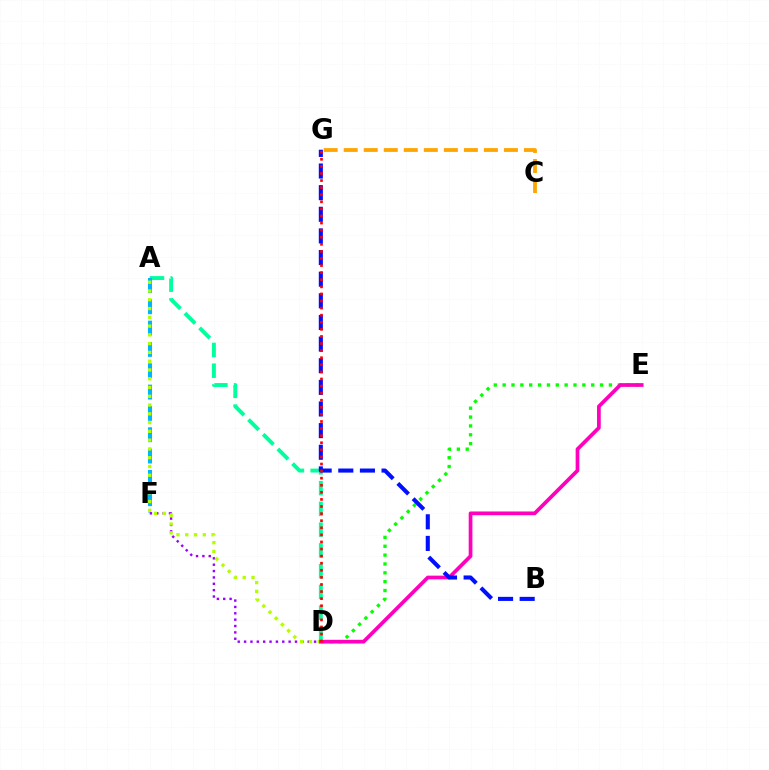{('C', 'G'): [{'color': '#ffa500', 'line_style': 'dashed', 'thickness': 2.72}], ('A', 'D'): [{'color': '#00ff9d', 'line_style': 'dashed', 'thickness': 2.82}, {'color': '#b3ff00', 'line_style': 'dotted', 'thickness': 2.38}], ('A', 'F'): [{'color': '#00b5ff', 'line_style': 'dashed', 'thickness': 2.9}], ('D', 'F'): [{'color': '#9b00ff', 'line_style': 'dotted', 'thickness': 1.73}], ('D', 'E'): [{'color': '#08ff00', 'line_style': 'dotted', 'thickness': 2.41}, {'color': '#ff00bd', 'line_style': 'solid', 'thickness': 2.68}], ('B', 'G'): [{'color': '#0010ff', 'line_style': 'dashed', 'thickness': 2.94}], ('D', 'G'): [{'color': '#ff0000', 'line_style': 'dotted', 'thickness': 1.93}]}